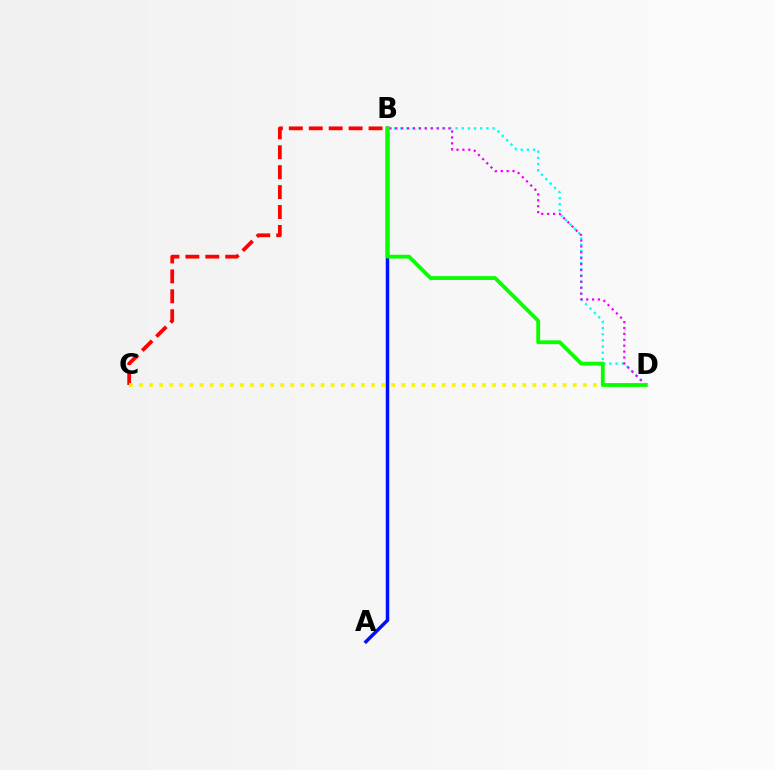{('B', 'C'): [{'color': '#ff0000', 'line_style': 'dashed', 'thickness': 2.71}], ('A', 'B'): [{'color': '#0010ff', 'line_style': 'solid', 'thickness': 2.52}], ('B', 'D'): [{'color': '#00fff6', 'line_style': 'dotted', 'thickness': 1.67}, {'color': '#ee00ff', 'line_style': 'dotted', 'thickness': 1.6}, {'color': '#08ff00', 'line_style': 'solid', 'thickness': 2.75}], ('C', 'D'): [{'color': '#fcf500', 'line_style': 'dotted', 'thickness': 2.74}]}